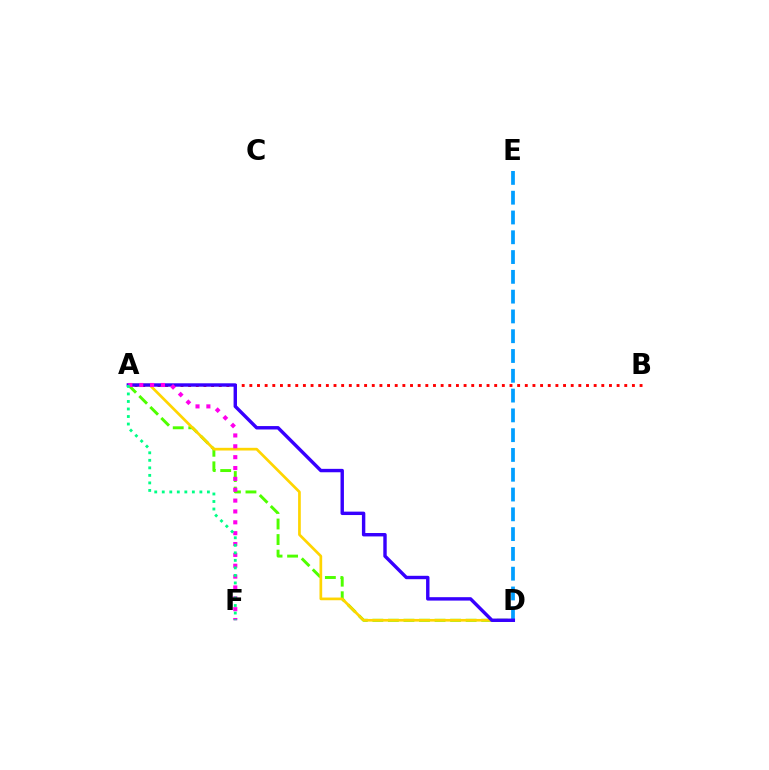{('A', 'D'): [{'color': '#4fff00', 'line_style': 'dashed', 'thickness': 2.11}, {'color': '#ffd500', 'line_style': 'solid', 'thickness': 1.94}, {'color': '#3700ff', 'line_style': 'solid', 'thickness': 2.46}], ('A', 'B'): [{'color': '#ff0000', 'line_style': 'dotted', 'thickness': 2.08}], ('D', 'E'): [{'color': '#009eff', 'line_style': 'dashed', 'thickness': 2.69}], ('A', 'F'): [{'color': '#ff00ed', 'line_style': 'dotted', 'thickness': 2.95}, {'color': '#00ff86', 'line_style': 'dotted', 'thickness': 2.04}]}